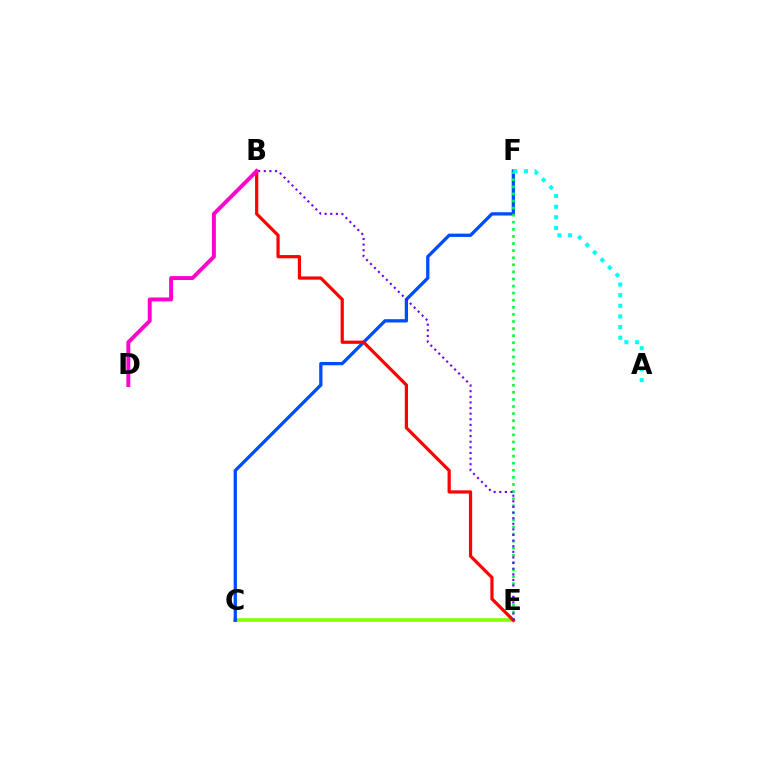{('C', 'E'): [{'color': '#ffbd00', 'line_style': 'solid', 'thickness': 1.55}, {'color': '#84ff00', 'line_style': 'solid', 'thickness': 2.54}], ('C', 'F'): [{'color': '#004bff', 'line_style': 'solid', 'thickness': 2.37}], ('E', 'F'): [{'color': '#00ff39', 'line_style': 'dotted', 'thickness': 1.93}], ('B', 'E'): [{'color': '#ff0000', 'line_style': 'solid', 'thickness': 2.31}, {'color': '#7200ff', 'line_style': 'dotted', 'thickness': 1.53}], ('A', 'F'): [{'color': '#00fff6', 'line_style': 'dotted', 'thickness': 2.89}], ('B', 'D'): [{'color': '#ff00cf', 'line_style': 'solid', 'thickness': 2.81}]}